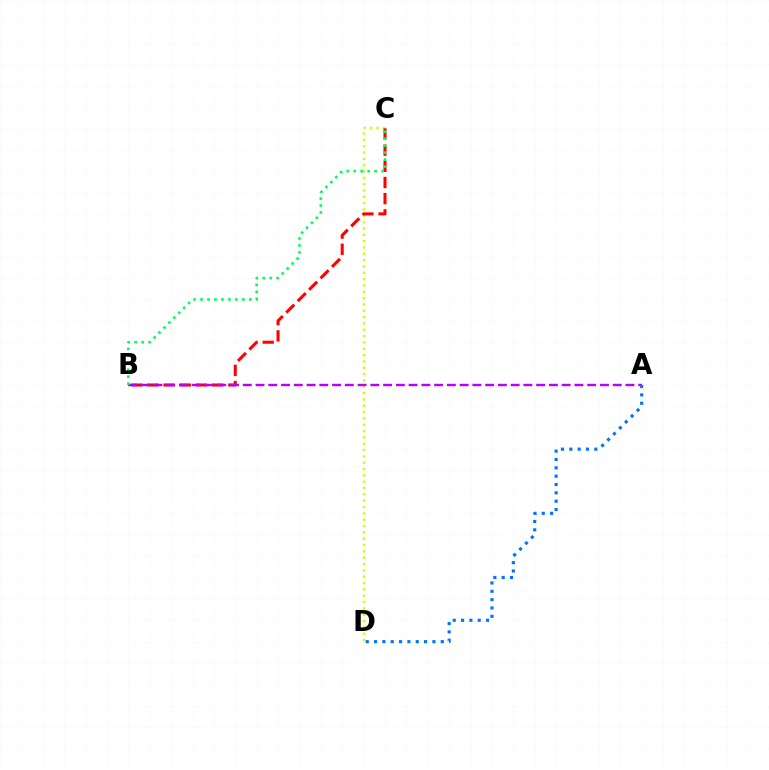{('C', 'D'): [{'color': '#d1ff00', 'line_style': 'dotted', 'thickness': 1.72}], ('B', 'C'): [{'color': '#ff0000', 'line_style': 'dashed', 'thickness': 2.2}, {'color': '#00ff5c', 'line_style': 'dotted', 'thickness': 1.89}], ('A', 'B'): [{'color': '#b900ff', 'line_style': 'dashed', 'thickness': 1.73}], ('A', 'D'): [{'color': '#0074ff', 'line_style': 'dotted', 'thickness': 2.27}]}